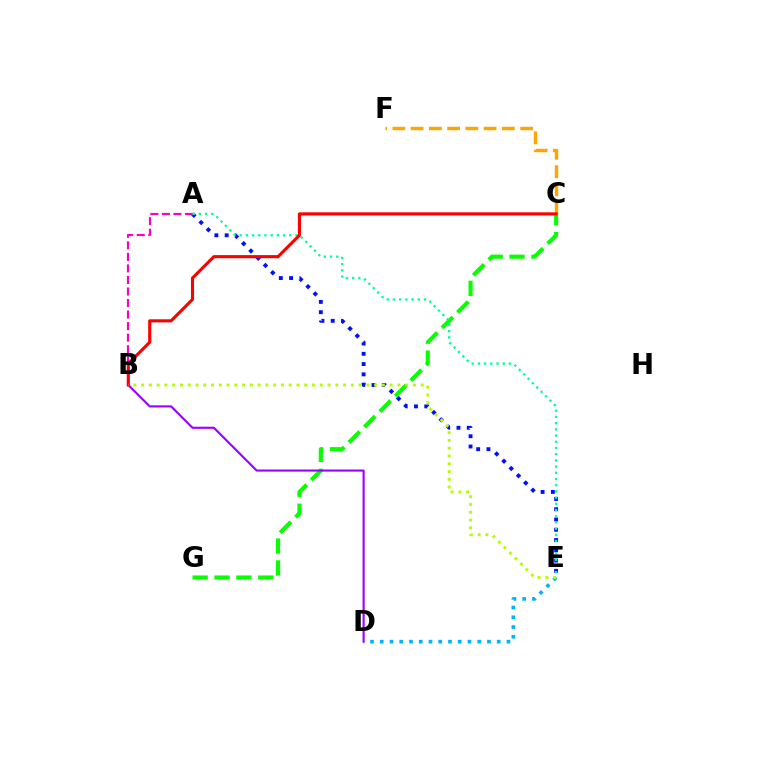{('D', 'E'): [{'color': '#00b5ff', 'line_style': 'dotted', 'thickness': 2.65}], ('A', 'E'): [{'color': '#0010ff', 'line_style': 'dotted', 'thickness': 2.79}, {'color': '#00ff9d', 'line_style': 'dotted', 'thickness': 1.69}], ('C', 'G'): [{'color': '#08ff00', 'line_style': 'dashed', 'thickness': 2.97}], ('B', 'D'): [{'color': '#9b00ff', 'line_style': 'solid', 'thickness': 1.52}], ('A', 'B'): [{'color': '#ff00bd', 'line_style': 'dashed', 'thickness': 1.57}], ('C', 'F'): [{'color': '#ffa500', 'line_style': 'dashed', 'thickness': 2.48}], ('B', 'C'): [{'color': '#ff0000', 'line_style': 'solid', 'thickness': 2.24}], ('B', 'E'): [{'color': '#b3ff00', 'line_style': 'dotted', 'thickness': 2.11}]}